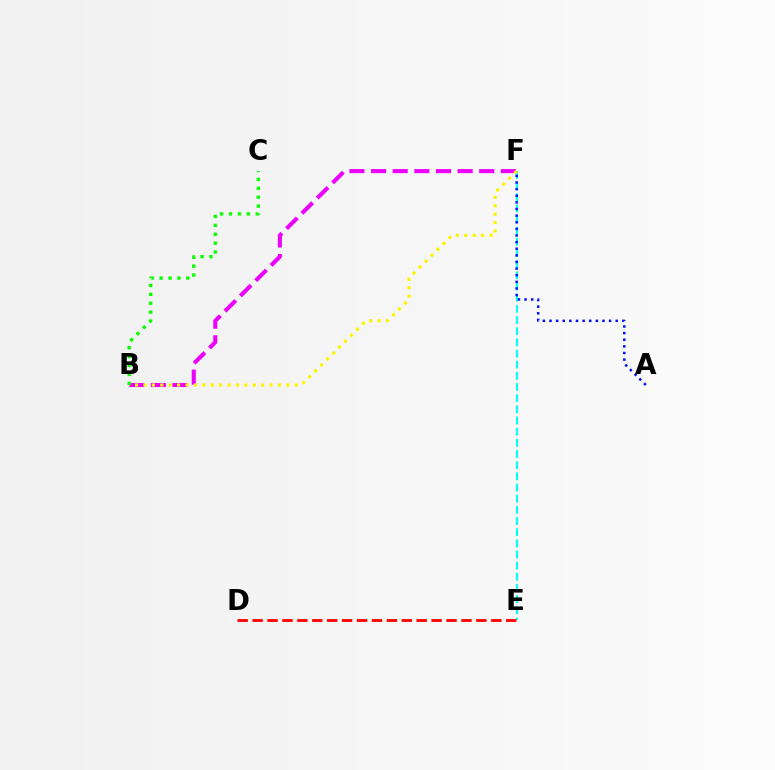{('E', 'F'): [{'color': '#00fff6', 'line_style': 'dashed', 'thickness': 1.52}], ('D', 'E'): [{'color': '#ff0000', 'line_style': 'dashed', 'thickness': 2.03}], ('B', 'F'): [{'color': '#ee00ff', 'line_style': 'dashed', 'thickness': 2.94}, {'color': '#fcf500', 'line_style': 'dotted', 'thickness': 2.28}], ('A', 'F'): [{'color': '#0010ff', 'line_style': 'dotted', 'thickness': 1.8}], ('B', 'C'): [{'color': '#08ff00', 'line_style': 'dotted', 'thickness': 2.42}]}